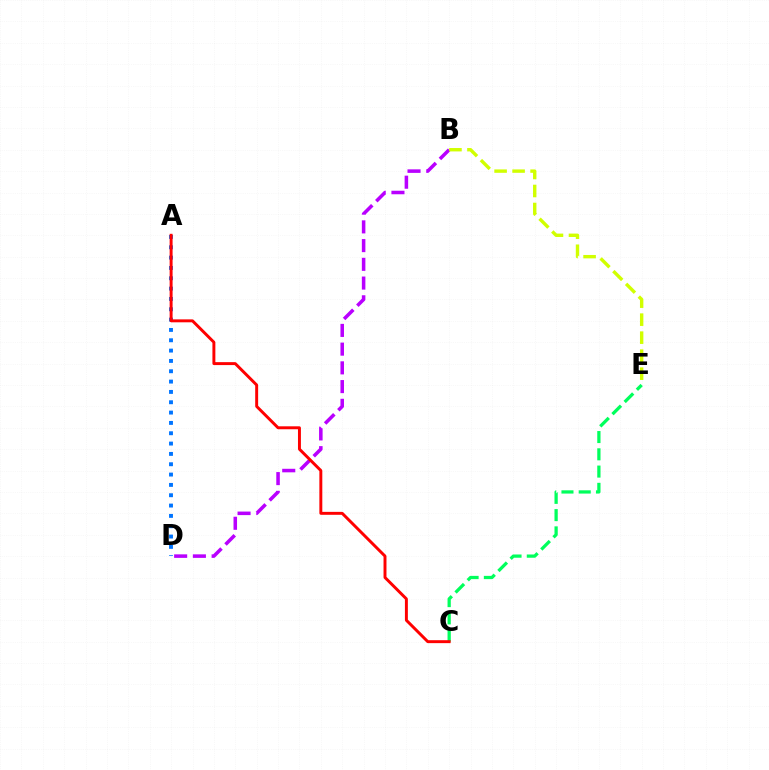{('A', 'D'): [{'color': '#0074ff', 'line_style': 'dotted', 'thickness': 2.81}], ('B', 'D'): [{'color': '#b900ff', 'line_style': 'dashed', 'thickness': 2.54}], ('C', 'E'): [{'color': '#00ff5c', 'line_style': 'dashed', 'thickness': 2.35}], ('A', 'C'): [{'color': '#ff0000', 'line_style': 'solid', 'thickness': 2.12}], ('B', 'E'): [{'color': '#d1ff00', 'line_style': 'dashed', 'thickness': 2.45}]}